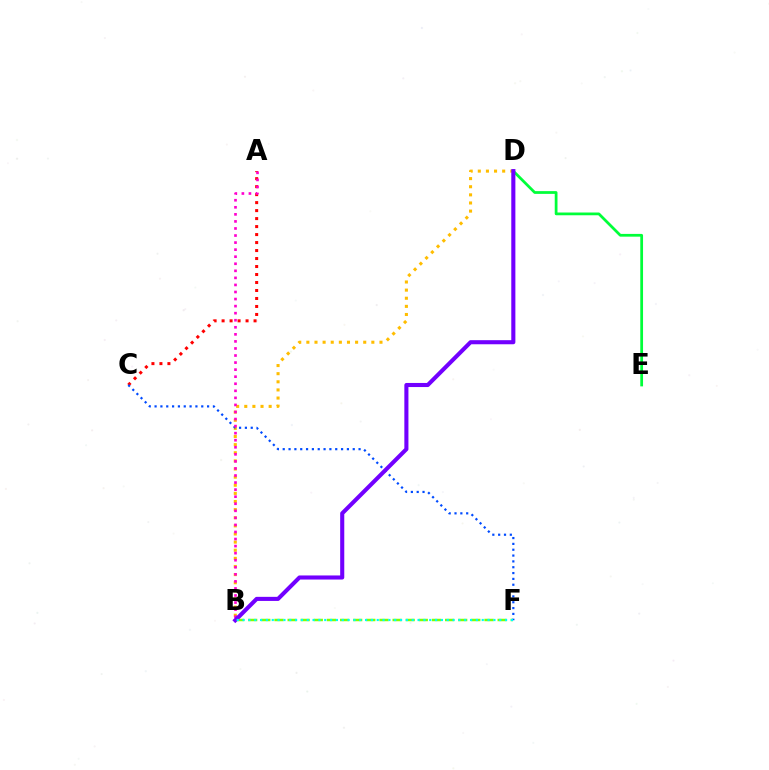{('B', 'D'): [{'color': '#ffbd00', 'line_style': 'dotted', 'thickness': 2.21}, {'color': '#7200ff', 'line_style': 'solid', 'thickness': 2.94}], ('B', 'F'): [{'color': '#84ff00', 'line_style': 'dashed', 'thickness': 1.78}, {'color': '#00fff6', 'line_style': 'dotted', 'thickness': 1.58}], ('D', 'E'): [{'color': '#00ff39', 'line_style': 'solid', 'thickness': 1.98}], ('A', 'C'): [{'color': '#ff0000', 'line_style': 'dotted', 'thickness': 2.17}], ('C', 'F'): [{'color': '#004bff', 'line_style': 'dotted', 'thickness': 1.59}], ('A', 'B'): [{'color': '#ff00cf', 'line_style': 'dotted', 'thickness': 1.92}]}